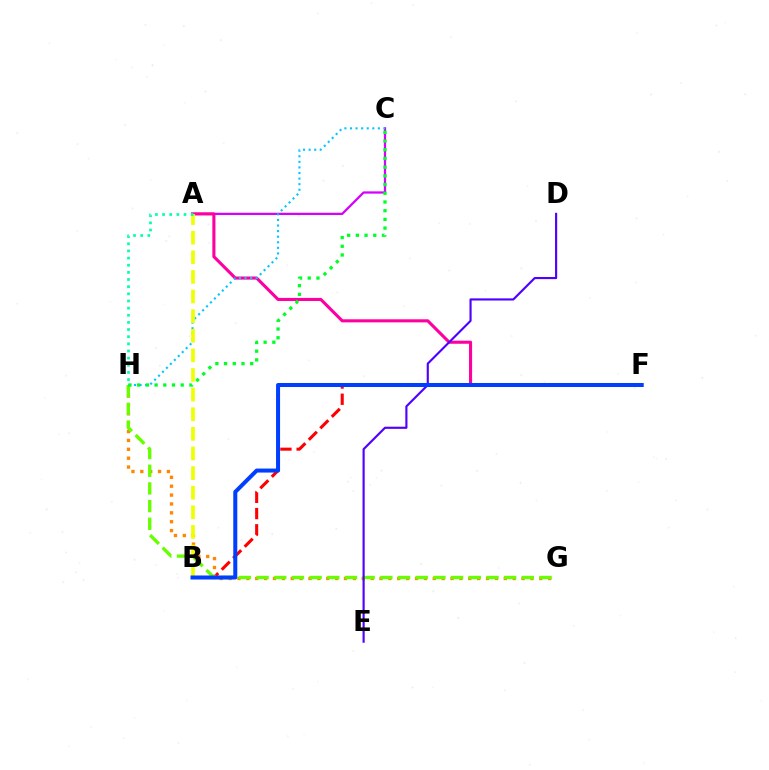{('B', 'F'): [{'color': '#ff0000', 'line_style': 'dashed', 'thickness': 2.2}, {'color': '#003fff', 'line_style': 'solid', 'thickness': 2.89}], ('A', 'C'): [{'color': '#d600ff', 'line_style': 'solid', 'thickness': 1.63}], ('G', 'H'): [{'color': '#ff8800', 'line_style': 'dotted', 'thickness': 2.41}, {'color': '#66ff00', 'line_style': 'dashed', 'thickness': 2.4}], ('A', 'F'): [{'color': '#ff00a0', 'line_style': 'solid', 'thickness': 2.23}], ('C', 'H'): [{'color': '#00c7ff', 'line_style': 'dotted', 'thickness': 1.52}, {'color': '#00ff27', 'line_style': 'dotted', 'thickness': 2.37}], ('A', 'B'): [{'color': '#eeff00', 'line_style': 'dashed', 'thickness': 2.66}], ('D', 'E'): [{'color': '#4f00ff', 'line_style': 'solid', 'thickness': 1.54}], ('A', 'H'): [{'color': '#00ffaf', 'line_style': 'dotted', 'thickness': 1.94}]}